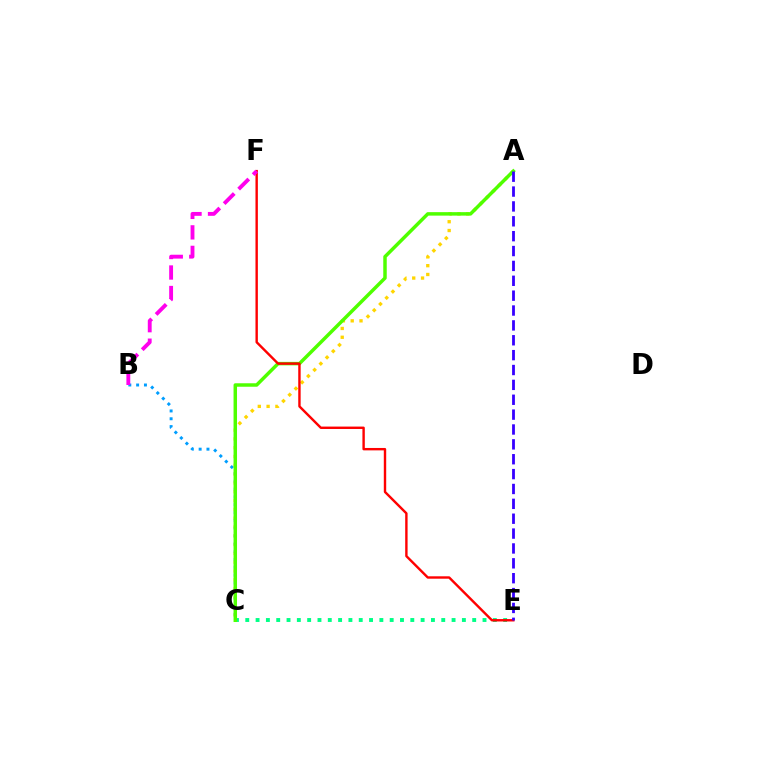{('C', 'E'): [{'color': '#00ff86', 'line_style': 'dotted', 'thickness': 2.8}], ('A', 'C'): [{'color': '#ffd500', 'line_style': 'dotted', 'thickness': 2.39}, {'color': '#4fff00', 'line_style': 'solid', 'thickness': 2.5}], ('B', 'C'): [{'color': '#009eff', 'line_style': 'dotted', 'thickness': 2.12}], ('E', 'F'): [{'color': '#ff0000', 'line_style': 'solid', 'thickness': 1.73}], ('B', 'F'): [{'color': '#ff00ed', 'line_style': 'dashed', 'thickness': 2.79}], ('A', 'E'): [{'color': '#3700ff', 'line_style': 'dashed', 'thickness': 2.02}]}